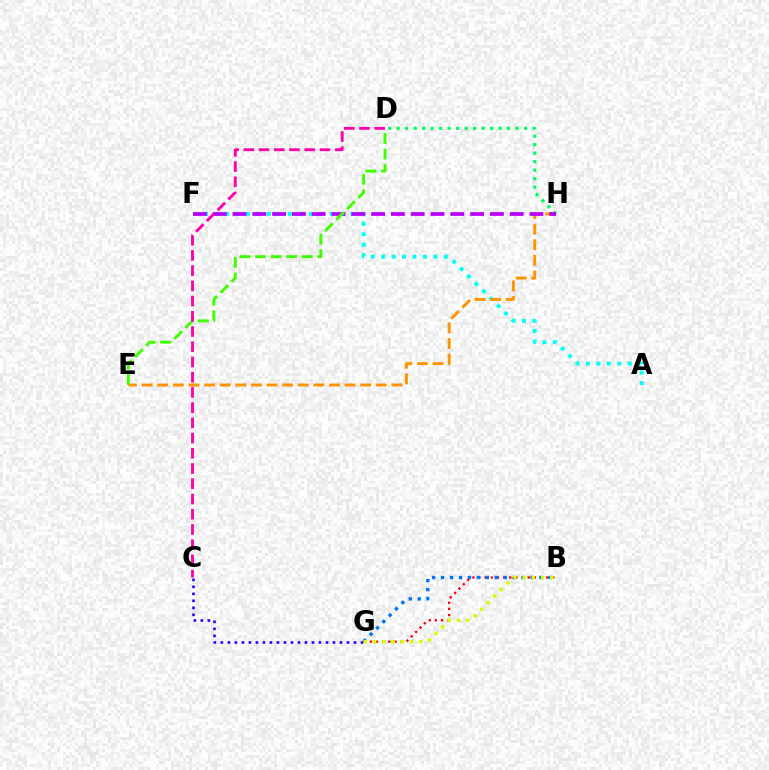{('A', 'F'): [{'color': '#00fff6', 'line_style': 'dotted', 'thickness': 2.84}], ('E', 'H'): [{'color': '#ff9400', 'line_style': 'dashed', 'thickness': 2.12}], ('B', 'G'): [{'color': '#ff0000', 'line_style': 'dotted', 'thickness': 1.67}, {'color': '#0074ff', 'line_style': 'dotted', 'thickness': 2.43}, {'color': '#d1ff00', 'line_style': 'dotted', 'thickness': 2.52}], ('D', 'H'): [{'color': '#00ff5c', 'line_style': 'dotted', 'thickness': 2.31}], ('F', 'H'): [{'color': '#b900ff', 'line_style': 'dashed', 'thickness': 2.69}], ('C', 'G'): [{'color': '#2500ff', 'line_style': 'dotted', 'thickness': 1.9}], ('D', 'E'): [{'color': '#3dff00', 'line_style': 'dashed', 'thickness': 2.11}], ('C', 'D'): [{'color': '#ff00ac', 'line_style': 'dashed', 'thickness': 2.07}]}